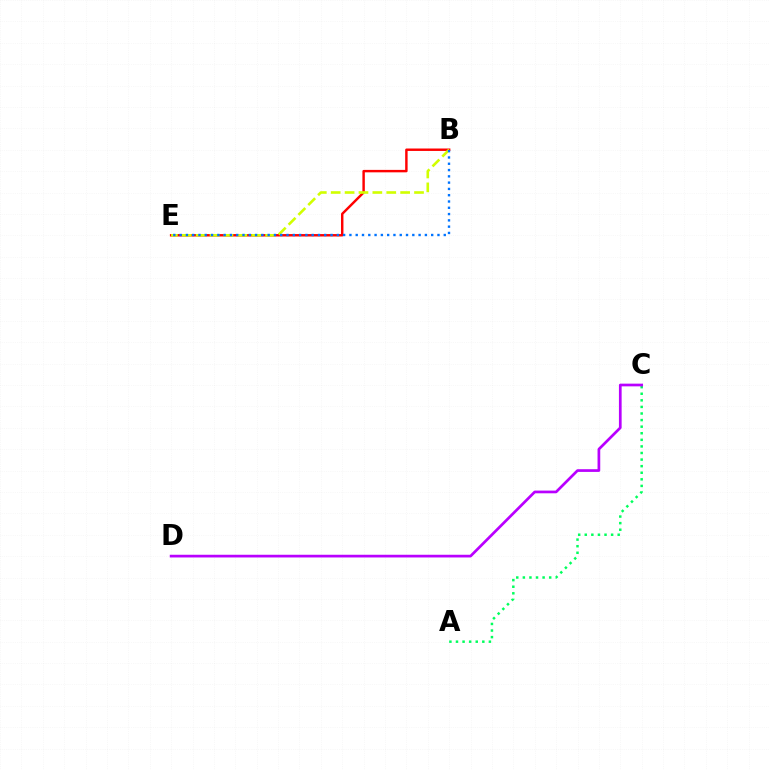{('B', 'E'): [{'color': '#ff0000', 'line_style': 'solid', 'thickness': 1.76}, {'color': '#d1ff00', 'line_style': 'dashed', 'thickness': 1.89}, {'color': '#0074ff', 'line_style': 'dotted', 'thickness': 1.71}], ('A', 'C'): [{'color': '#00ff5c', 'line_style': 'dotted', 'thickness': 1.79}], ('C', 'D'): [{'color': '#b900ff', 'line_style': 'solid', 'thickness': 1.95}]}